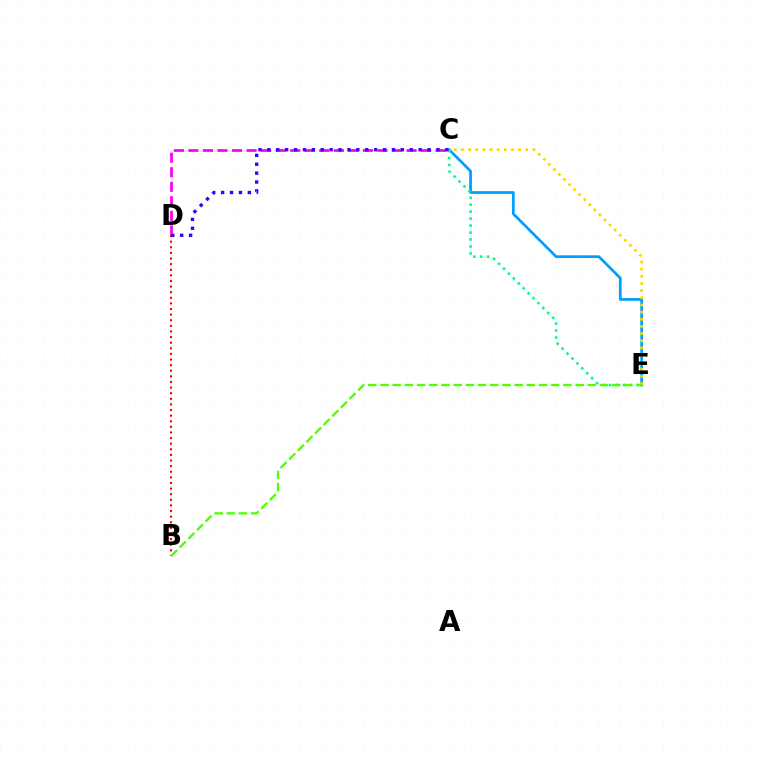{('C', 'E'): [{'color': '#009eff', 'line_style': 'solid', 'thickness': 1.96}, {'color': '#00ff86', 'line_style': 'dotted', 'thickness': 1.89}, {'color': '#ffd500', 'line_style': 'dotted', 'thickness': 1.94}], ('C', 'D'): [{'color': '#ff00ed', 'line_style': 'dashed', 'thickness': 1.98}, {'color': '#3700ff', 'line_style': 'dotted', 'thickness': 2.42}], ('B', 'D'): [{'color': '#ff0000', 'line_style': 'dotted', 'thickness': 1.52}], ('B', 'E'): [{'color': '#4fff00', 'line_style': 'dashed', 'thickness': 1.66}]}